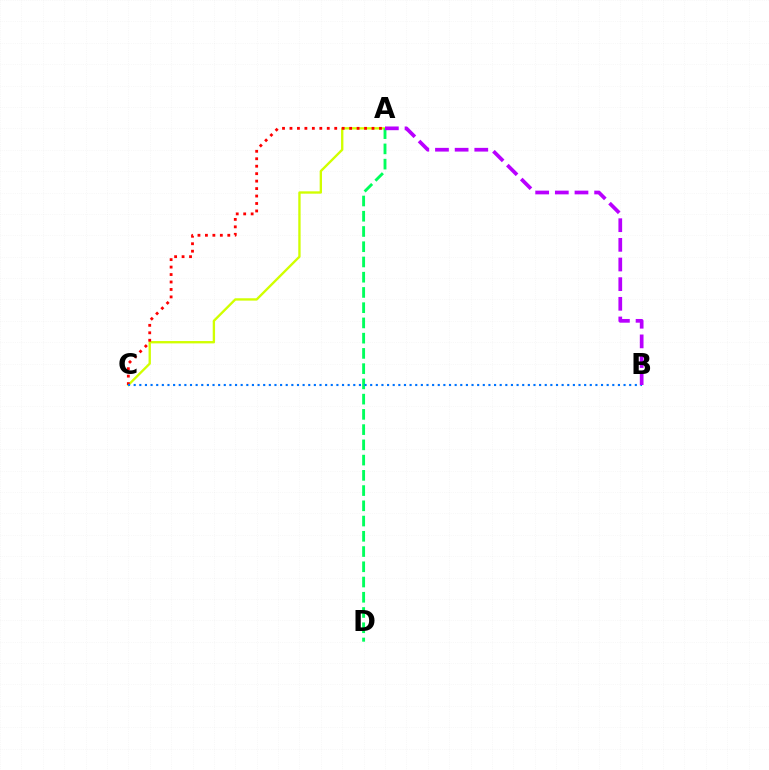{('A', 'C'): [{'color': '#d1ff00', 'line_style': 'solid', 'thickness': 1.69}, {'color': '#ff0000', 'line_style': 'dotted', 'thickness': 2.03}], ('A', 'D'): [{'color': '#00ff5c', 'line_style': 'dashed', 'thickness': 2.07}], ('B', 'C'): [{'color': '#0074ff', 'line_style': 'dotted', 'thickness': 1.53}], ('A', 'B'): [{'color': '#b900ff', 'line_style': 'dashed', 'thickness': 2.67}]}